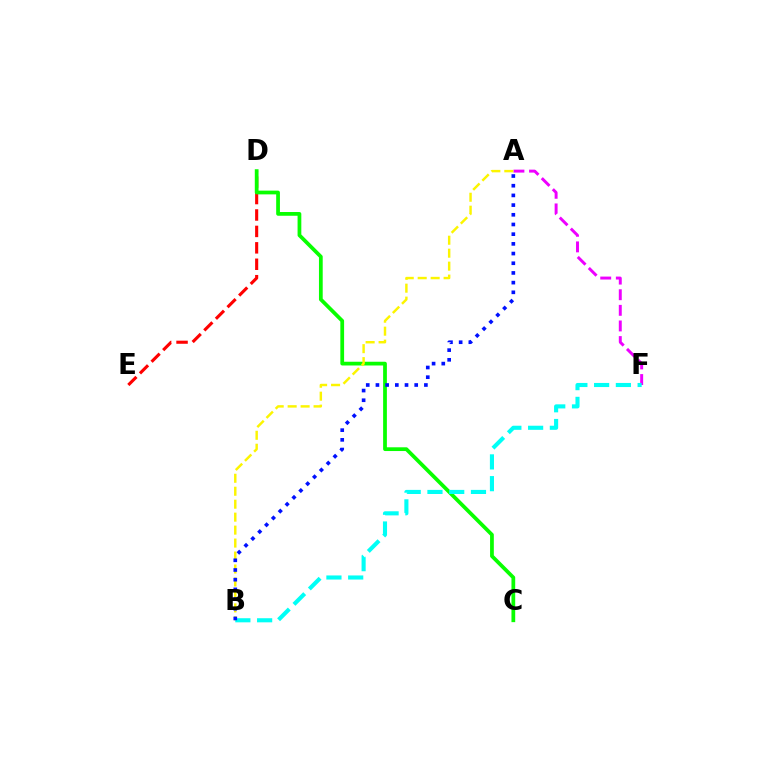{('D', 'E'): [{'color': '#ff0000', 'line_style': 'dashed', 'thickness': 2.23}], ('A', 'F'): [{'color': '#ee00ff', 'line_style': 'dashed', 'thickness': 2.12}], ('C', 'D'): [{'color': '#08ff00', 'line_style': 'solid', 'thickness': 2.7}], ('A', 'B'): [{'color': '#fcf500', 'line_style': 'dashed', 'thickness': 1.76}, {'color': '#0010ff', 'line_style': 'dotted', 'thickness': 2.63}], ('B', 'F'): [{'color': '#00fff6', 'line_style': 'dashed', 'thickness': 2.96}]}